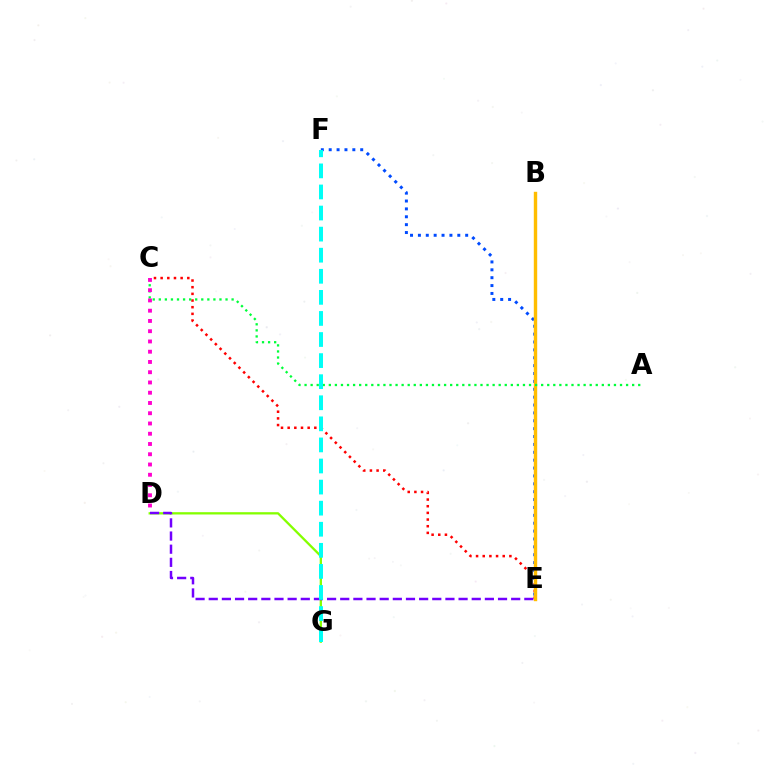{('C', 'E'): [{'color': '#ff0000', 'line_style': 'dotted', 'thickness': 1.81}], ('D', 'G'): [{'color': '#84ff00', 'line_style': 'solid', 'thickness': 1.65}], ('E', 'F'): [{'color': '#004bff', 'line_style': 'dotted', 'thickness': 2.14}], ('D', 'E'): [{'color': '#7200ff', 'line_style': 'dashed', 'thickness': 1.79}], ('B', 'E'): [{'color': '#ffbd00', 'line_style': 'solid', 'thickness': 2.45}], ('A', 'C'): [{'color': '#00ff39', 'line_style': 'dotted', 'thickness': 1.65}], ('C', 'D'): [{'color': '#ff00cf', 'line_style': 'dotted', 'thickness': 2.79}], ('F', 'G'): [{'color': '#00fff6', 'line_style': 'dashed', 'thickness': 2.86}]}